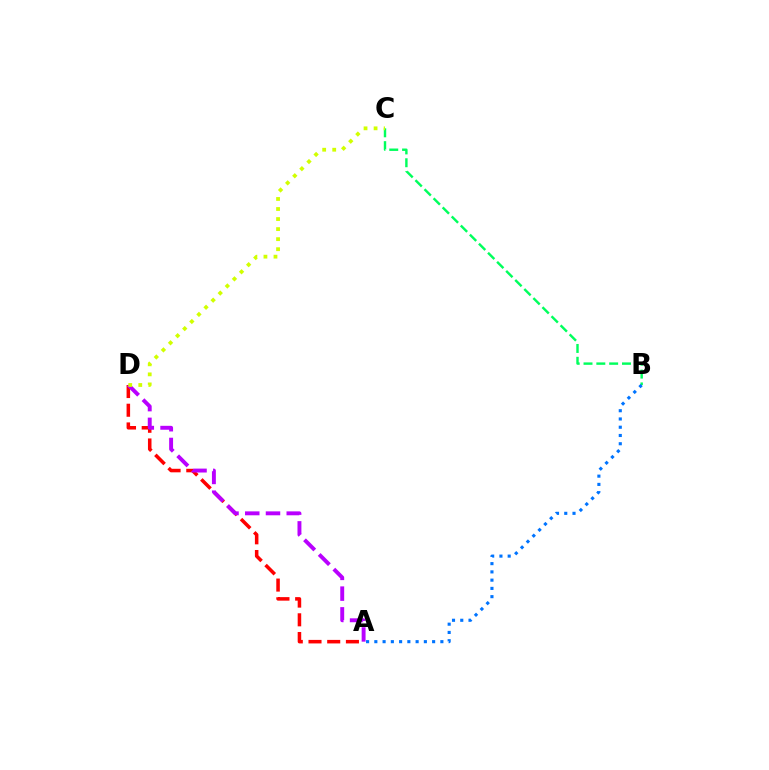{('A', 'D'): [{'color': '#ff0000', 'line_style': 'dashed', 'thickness': 2.54}, {'color': '#b900ff', 'line_style': 'dashed', 'thickness': 2.82}], ('B', 'C'): [{'color': '#00ff5c', 'line_style': 'dashed', 'thickness': 1.74}], ('A', 'B'): [{'color': '#0074ff', 'line_style': 'dotted', 'thickness': 2.24}], ('C', 'D'): [{'color': '#d1ff00', 'line_style': 'dotted', 'thickness': 2.73}]}